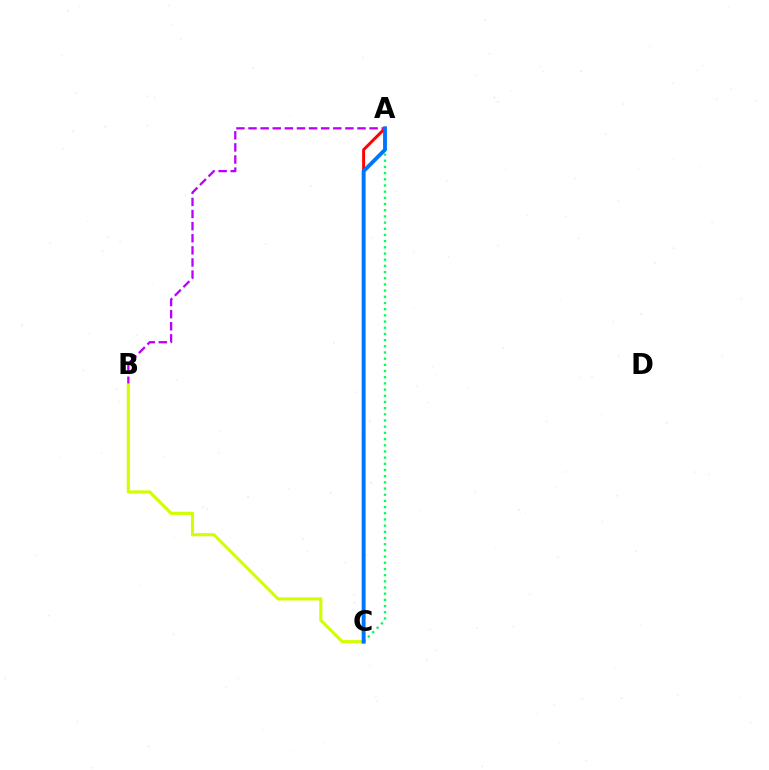{('A', 'B'): [{'color': '#b900ff', 'line_style': 'dashed', 'thickness': 1.64}], ('B', 'C'): [{'color': '#d1ff00', 'line_style': 'solid', 'thickness': 2.27}], ('A', 'C'): [{'color': '#00ff5c', 'line_style': 'dotted', 'thickness': 1.68}, {'color': '#ff0000', 'line_style': 'solid', 'thickness': 2.12}, {'color': '#0074ff', 'line_style': 'solid', 'thickness': 2.79}]}